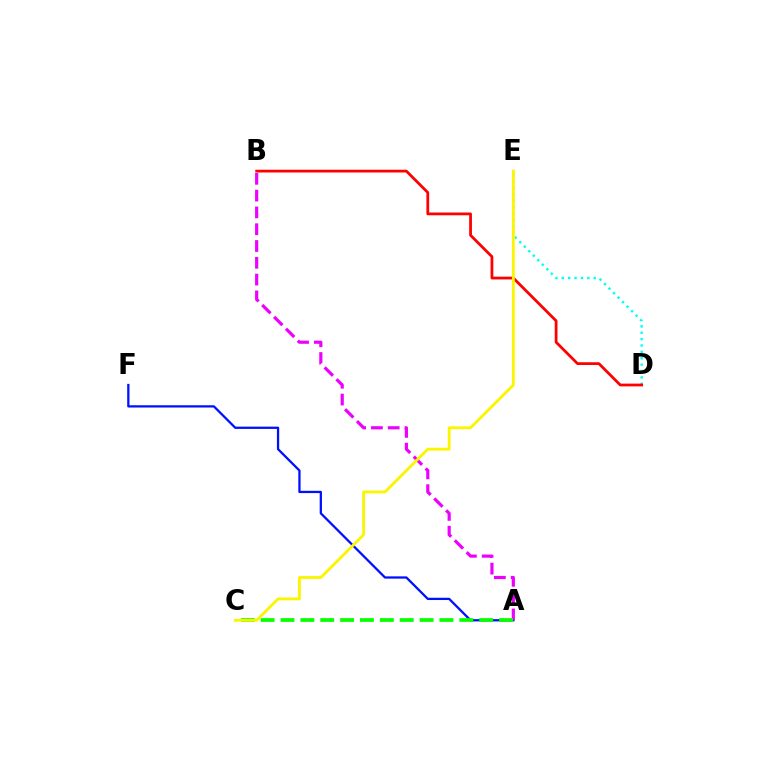{('A', 'F'): [{'color': '#0010ff', 'line_style': 'solid', 'thickness': 1.64}], ('D', 'E'): [{'color': '#00fff6', 'line_style': 'dotted', 'thickness': 1.73}], ('B', 'D'): [{'color': '#ff0000', 'line_style': 'solid', 'thickness': 1.99}], ('A', 'B'): [{'color': '#ee00ff', 'line_style': 'dashed', 'thickness': 2.28}], ('A', 'C'): [{'color': '#08ff00', 'line_style': 'dashed', 'thickness': 2.7}], ('C', 'E'): [{'color': '#fcf500', 'line_style': 'solid', 'thickness': 2.04}]}